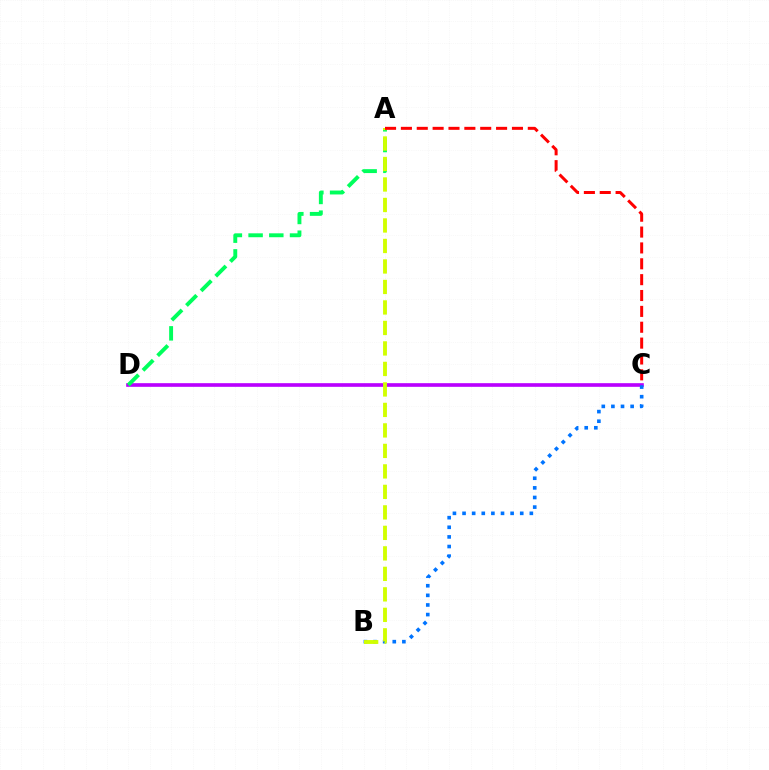{('C', 'D'): [{'color': '#b900ff', 'line_style': 'solid', 'thickness': 2.63}], ('A', 'D'): [{'color': '#00ff5c', 'line_style': 'dashed', 'thickness': 2.81}], ('B', 'C'): [{'color': '#0074ff', 'line_style': 'dotted', 'thickness': 2.61}], ('A', 'B'): [{'color': '#d1ff00', 'line_style': 'dashed', 'thickness': 2.78}], ('A', 'C'): [{'color': '#ff0000', 'line_style': 'dashed', 'thickness': 2.16}]}